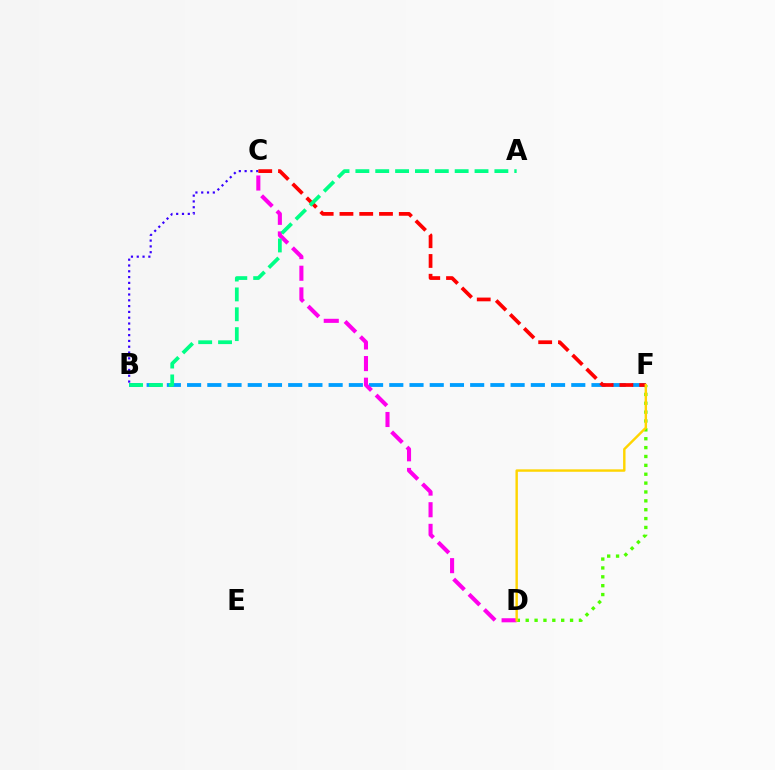{('B', 'C'): [{'color': '#3700ff', 'line_style': 'dotted', 'thickness': 1.58}], ('B', 'F'): [{'color': '#009eff', 'line_style': 'dashed', 'thickness': 2.75}], ('C', 'D'): [{'color': '#ff00ed', 'line_style': 'dashed', 'thickness': 2.94}], ('D', 'F'): [{'color': '#4fff00', 'line_style': 'dotted', 'thickness': 2.41}, {'color': '#ffd500', 'line_style': 'solid', 'thickness': 1.74}], ('C', 'F'): [{'color': '#ff0000', 'line_style': 'dashed', 'thickness': 2.69}], ('A', 'B'): [{'color': '#00ff86', 'line_style': 'dashed', 'thickness': 2.7}]}